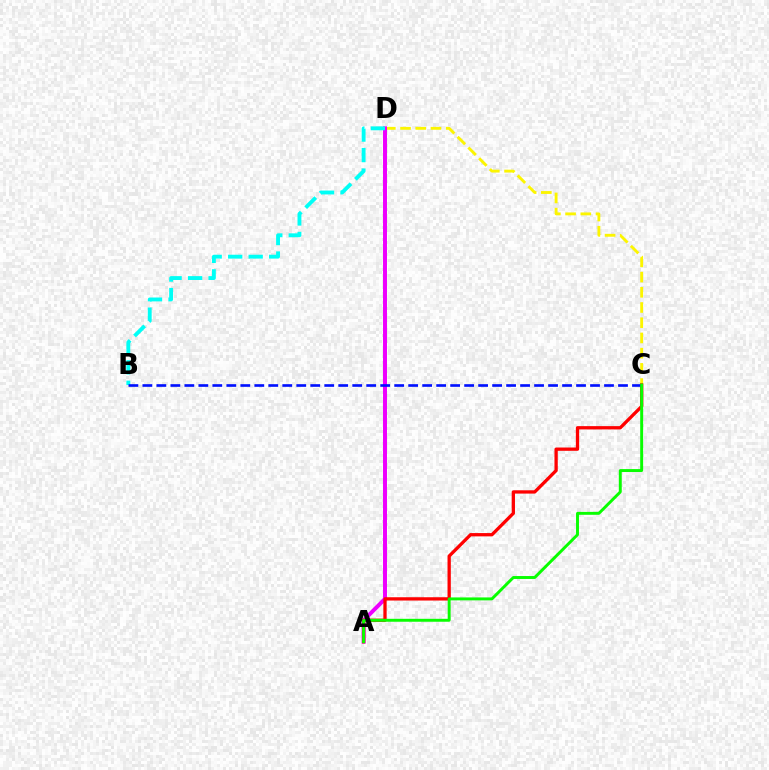{('C', 'D'): [{'color': '#fcf500', 'line_style': 'dashed', 'thickness': 2.07}], ('A', 'D'): [{'color': '#ee00ff', 'line_style': 'solid', 'thickness': 2.86}], ('B', 'D'): [{'color': '#00fff6', 'line_style': 'dashed', 'thickness': 2.78}], ('A', 'C'): [{'color': '#ff0000', 'line_style': 'solid', 'thickness': 2.37}, {'color': '#08ff00', 'line_style': 'solid', 'thickness': 2.11}], ('B', 'C'): [{'color': '#0010ff', 'line_style': 'dashed', 'thickness': 1.9}]}